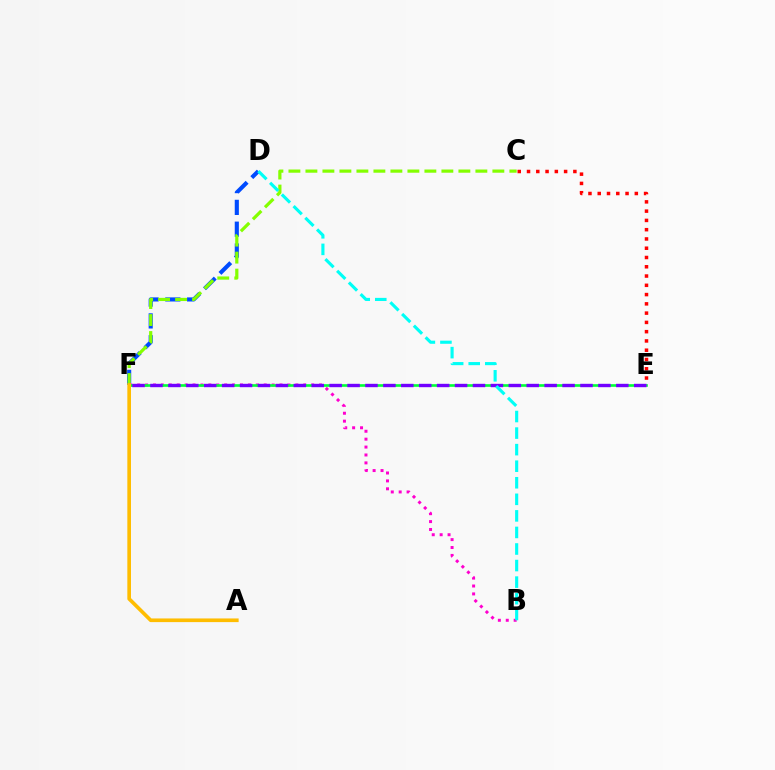{('C', 'E'): [{'color': '#ff0000', 'line_style': 'dotted', 'thickness': 2.52}], ('D', 'F'): [{'color': '#004bff', 'line_style': 'dashed', 'thickness': 2.96}], ('C', 'F'): [{'color': '#84ff00', 'line_style': 'dashed', 'thickness': 2.31}], ('B', 'F'): [{'color': '#ff00cf', 'line_style': 'dotted', 'thickness': 2.15}], ('E', 'F'): [{'color': '#00ff39', 'line_style': 'solid', 'thickness': 1.9}, {'color': '#7200ff', 'line_style': 'dashed', 'thickness': 2.43}], ('B', 'D'): [{'color': '#00fff6', 'line_style': 'dashed', 'thickness': 2.25}], ('A', 'F'): [{'color': '#ffbd00', 'line_style': 'solid', 'thickness': 2.63}]}